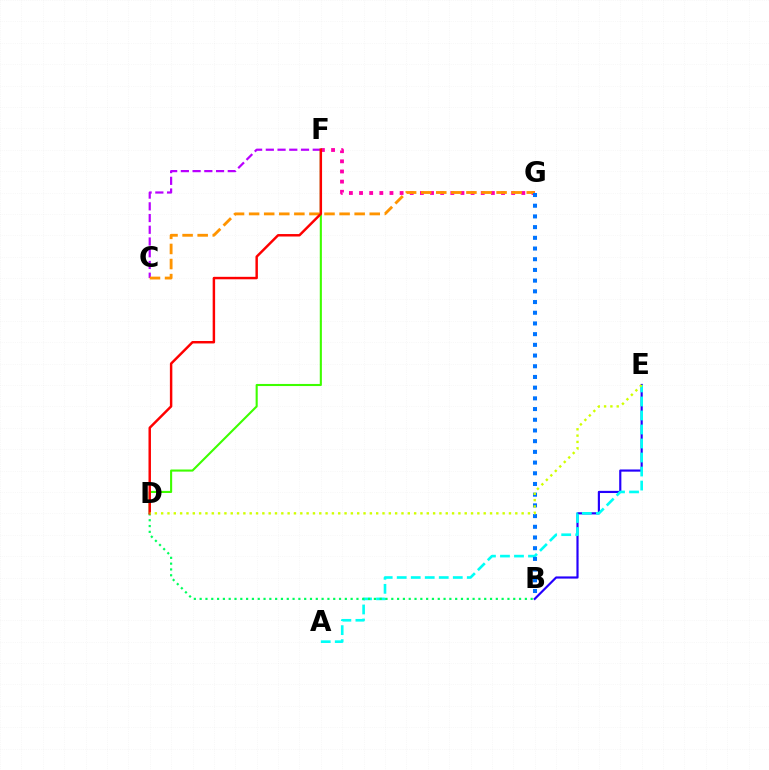{('B', 'E'): [{'color': '#2500ff', 'line_style': 'solid', 'thickness': 1.56}], ('F', 'G'): [{'color': '#ff00ac', 'line_style': 'dotted', 'thickness': 2.76}], ('C', 'F'): [{'color': '#b900ff', 'line_style': 'dashed', 'thickness': 1.59}], ('A', 'E'): [{'color': '#00fff6', 'line_style': 'dashed', 'thickness': 1.9}], ('C', 'G'): [{'color': '#ff9400', 'line_style': 'dashed', 'thickness': 2.05}], ('B', 'D'): [{'color': '#00ff5c', 'line_style': 'dotted', 'thickness': 1.58}], ('B', 'G'): [{'color': '#0074ff', 'line_style': 'dotted', 'thickness': 2.91}], ('D', 'F'): [{'color': '#3dff00', 'line_style': 'solid', 'thickness': 1.51}, {'color': '#ff0000', 'line_style': 'solid', 'thickness': 1.77}], ('D', 'E'): [{'color': '#d1ff00', 'line_style': 'dotted', 'thickness': 1.72}]}